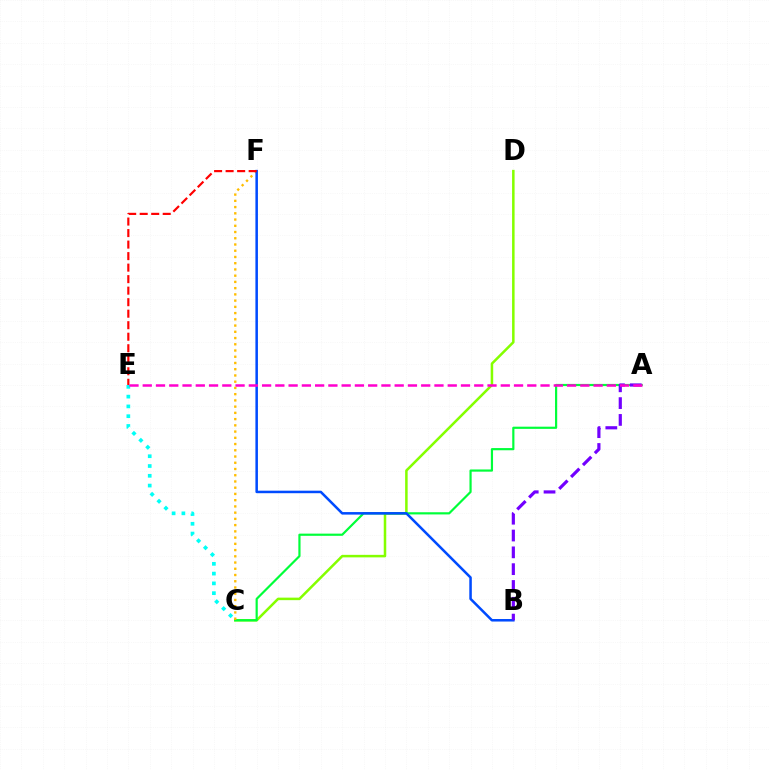{('C', 'D'): [{'color': '#84ff00', 'line_style': 'solid', 'thickness': 1.81}], ('C', 'E'): [{'color': '#00fff6', 'line_style': 'dotted', 'thickness': 2.66}], ('A', 'C'): [{'color': '#00ff39', 'line_style': 'solid', 'thickness': 1.57}], ('C', 'F'): [{'color': '#ffbd00', 'line_style': 'dotted', 'thickness': 1.69}], ('B', 'F'): [{'color': '#004bff', 'line_style': 'solid', 'thickness': 1.82}], ('A', 'B'): [{'color': '#7200ff', 'line_style': 'dashed', 'thickness': 2.28}], ('E', 'F'): [{'color': '#ff0000', 'line_style': 'dashed', 'thickness': 1.56}], ('A', 'E'): [{'color': '#ff00cf', 'line_style': 'dashed', 'thickness': 1.8}]}